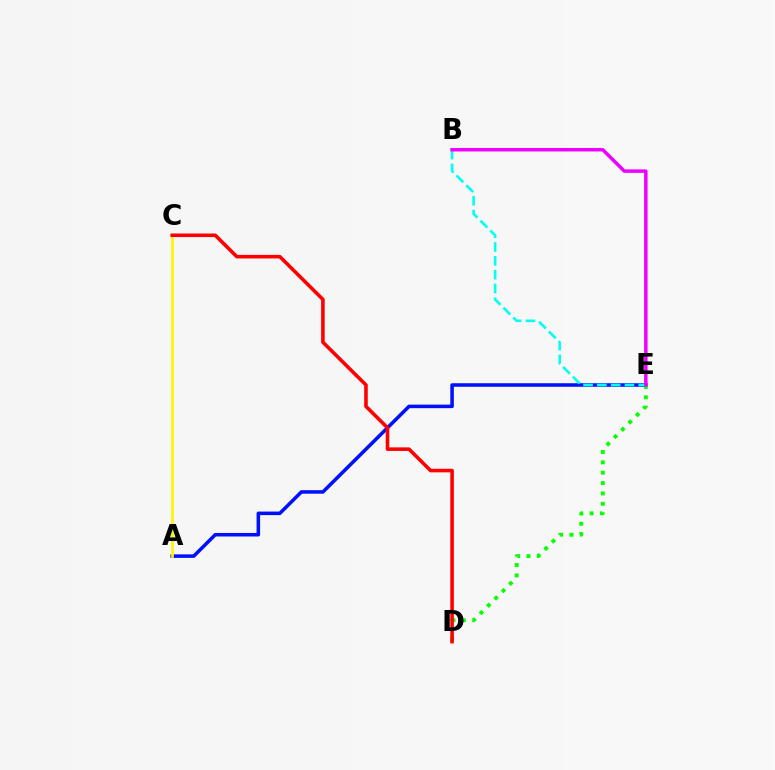{('A', 'E'): [{'color': '#0010ff', 'line_style': 'solid', 'thickness': 2.54}], ('D', 'E'): [{'color': '#08ff00', 'line_style': 'dotted', 'thickness': 2.82}], ('A', 'C'): [{'color': '#fcf500', 'line_style': 'solid', 'thickness': 1.93}], ('C', 'D'): [{'color': '#ff0000', 'line_style': 'solid', 'thickness': 2.57}], ('B', 'E'): [{'color': '#00fff6', 'line_style': 'dashed', 'thickness': 1.87}, {'color': '#ee00ff', 'line_style': 'solid', 'thickness': 2.51}]}